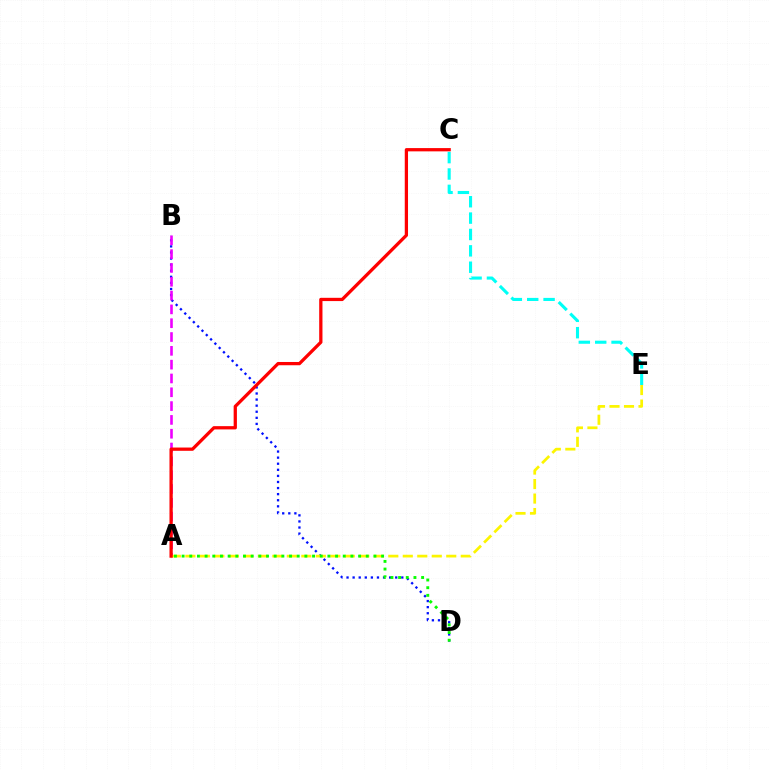{('B', 'D'): [{'color': '#0010ff', 'line_style': 'dotted', 'thickness': 1.65}], ('A', 'B'): [{'color': '#ee00ff', 'line_style': 'dashed', 'thickness': 1.88}], ('A', 'E'): [{'color': '#fcf500', 'line_style': 'dashed', 'thickness': 1.97}], ('A', 'C'): [{'color': '#ff0000', 'line_style': 'solid', 'thickness': 2.35}], ('A', 'D'): [{'color': '#08ff00', 'line_style': 'dotted', 'thickness': 2.08}], ('C', 'E'): [{'color': '#00fff6', 'line_style': 'dashed', 'thickness': 2.22}]}